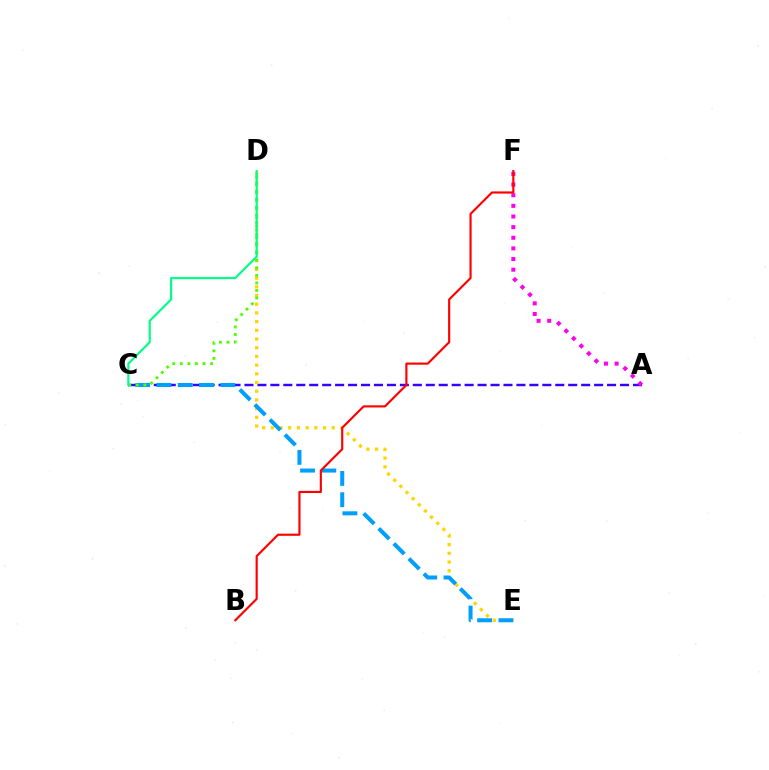{('A', 'C'): [{'color': '#3700ff', 'line_style': 'dashed', 'thickness': 1.76}], ('D', 'E'): [{'color': '#ffd500', 'line_style': 'dotted', 'thickness': 2.36}], ('C', 'E'): [{'color': '#009eff', 'line_style': 'dashed', 'thickness': 2.89}], ('A', 'F'): [{'color': '#ff00ed', 'line_style': 'dotted', 'thickness': 2.89}], ('B', 'F'): [{'color': '#ff0000', 'line_style': 'solid', 'thickness': 1.55}], ('C', 'D'): [{'color': '#4fff00', 'line_style': 'dotted', 'thickness': 2.05}, {'color': '#00ff86', 'line_style': 'solid', 'thickness': 1.56}]}